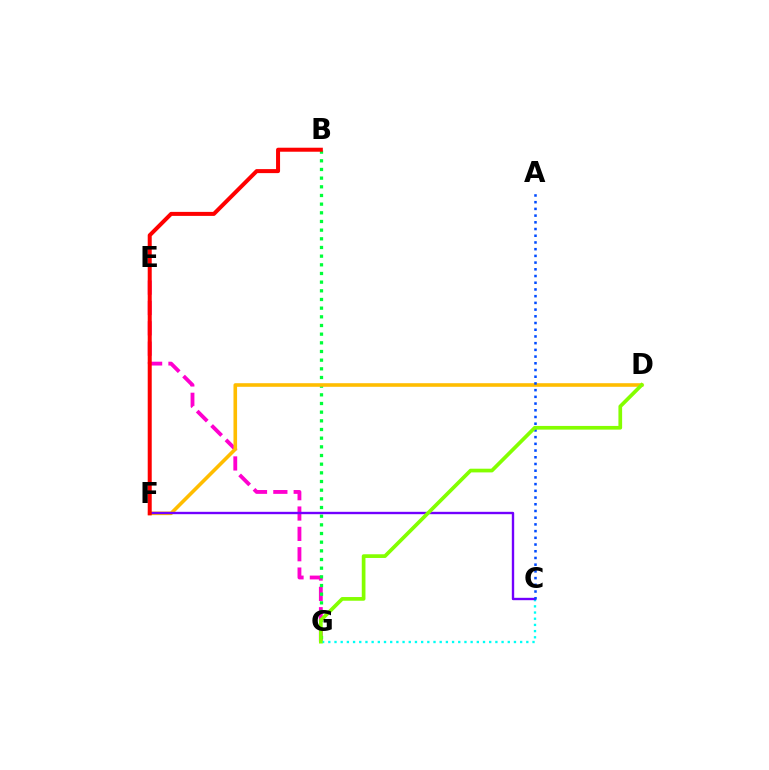{('E', 'G'): [{'color': '#ff00cf', 'line_style': 'dashed', 'thickness': 2.76}], ('C', 'G'): [{'color': '#00fff6', 'line_style': 'dotted', 'thickness': 1.68}], ('B', 'G'): [{'color': '#00ff39', 'line_style': 'dotted', 'thickness': 2.36}], ('D', 'F'): [{'color': '#ffbd00', 'line_style': 'solid', 'thickness': 2.59}], ('C', 'F'): [{'color': '#7200ff', 'line_style': 'solid', 'thickness': 1.71}], ('A', 'C'): [{'color': '#004bff', 'line_style': 'dotted', 'thickness': 1.82}], ('D', 'G'): [{'color': '#84ff00', 'line_style': 'solid', 'thickness': 2.66}], ('B', 'F'): [{'color': '#ff0000', 'line_style': 'solid', 'thickness': 2.89}]}